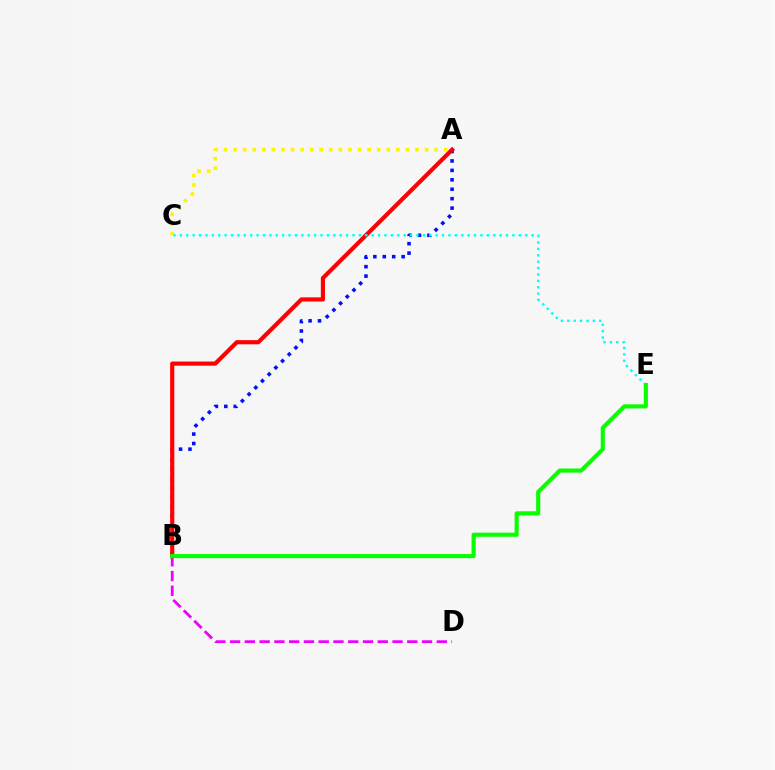{('A', 'C'): [{'color': '#fcf500', 'line_style': 'dotted', 'thickness': 2.6}], ('A', 'B'): [{'color': '#0010ff', 'line_style': 'dotted', 'thickness': 2.56}, {'color': '#ff0000', 'line_style': 'solid', 'thickness': 2.99}], ('B', 'D'): [{'color': '#ee00ff', 'line_style': 'dashed', 'thickness': 2.01}], ('C', 'E'): [{'color': '#00fff6', 'line_style': 'dotted', 'thickness': 1.74}], ('B', 'E'): [{'color': '#08ff00', 'line_style': 'solid', 'thickness': 2.96}]}